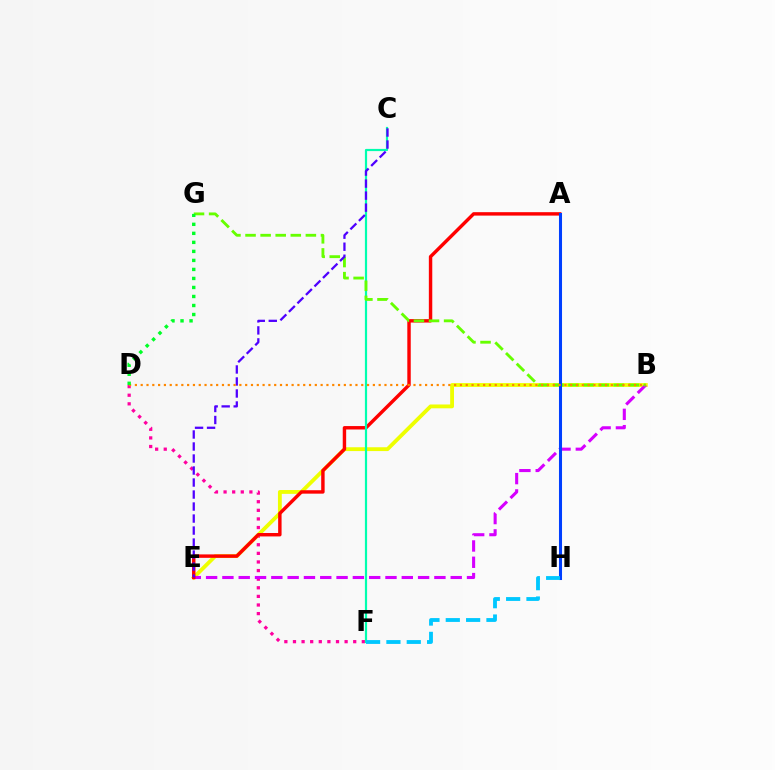{('D', 'F'): [{'color': '#ff00a0', 'line_style': 'dotted', 'thickness': 2.34}], ('B', 'E'): [{'color': '#eeff00', 'line_style': 'solid', 'thickness': 2.75}, {'color': '#d600ff', 'line_style': 'dashed', 'thickness': 2.22}], ('A', 'E'): [{'color': '#ff0000', 'line_style': 'solid', 'thickness': 2.47}], ('C', 'F'): [{'color': '#00ffaf', 'line_style': 'solid', 'thickness': 1.58}], ('B', 'G'): [{'color': '#66ff00', 'line_style': 'dashed', 'thickness': 2.05}], ('A', 'H'): [{'color': '#003fff', 'line_style': 'solid', 'thickness': 2.2}], ('C', 'E'): [{'color': '#4f00ff', 'line_style': 'dashed', 'thickness': 1.63}], ('B', 'D'): [{'color': '#ff8800', 'line_style': 'dotted', 'thickness': 1.58}], ('F', 'H'): [{'color': '#00c7ff', 'line_style': 'dashed', 'thickness': 2.76}], ('D', 'G'): [{'color': '#00ff27', 'line_style': 'dotted', 'thickness': 2.45}]}